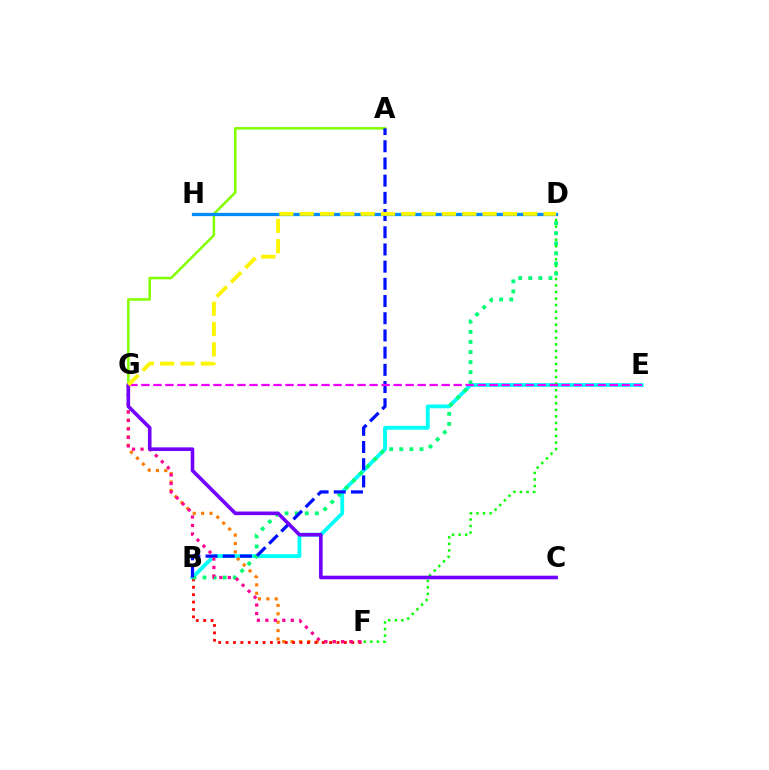{('B', 'E'): [{'color': '#00fff6', 'line_style': 'solid', 'thickness': 2.74}], ('A', 'G'): [{'color': '#84ff00', 'line_style': 'solid', 'thickness': 1.84}], ('F', 'G'): [{'color': '#ff7c00', 'line_style': 'dotted', 'thickness': 2.28}, {'color': '#ff0094', 'line_style': 'dotted', 'thickness': 2.3}], ('D', 'F'): [{'color': '#08ff00', 'line_style': 'dotted', 'thickness': 1.78}], ('B', 'F'): [{'color': '#ff0000', 'line_style': 'dotted', 'thickness': 2.01}], ('B', 'D'): [{'color': '#00ff74', 'line_style': 'dotted', 'thickness': 2.74}], ('A', 'B'): [{'color': '#0010ff', 'line_style': 'dashed', 'thickness': 2.34}], ('D', 'H'): [{'color': '#008cff', 'line_style': 'solid', 'thickness': 2.35}], ('C', 'G'): [{'color': '#7200ff', 'line_style': 'solid', 'thickness': 2.6}], ('E', 'G'): [{'color': '#ee00ff', 'line_style': 'dashed', 'thickness': 1.63}], ('D', 'G'): [{'color': '#fcf500', 'line_style': 'dashed', 'thickness': 2.76}]}